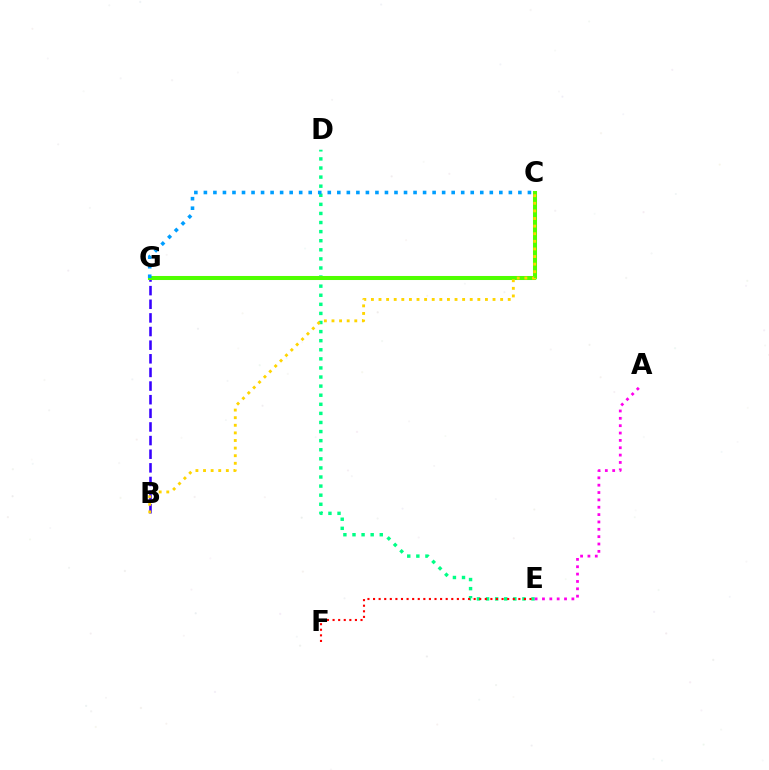{('B', 'G'): [{'color': '#3700ff', 'line_style': 'dashed', 'thickness': 1.85}], ('D', 'E'): [{'color': '#00ff86', 'line_style': 'dotted', 'thickness': 2.47}], ('A', 'E'): [{'color': '#ff00ed', 'line_style': 'dotted', 'thickness': 2.0}], ('E', 'F'): [{'color': '#ff0000', 'line_style': 'dotted', 'thickness': 1.52}], ('C', 'G'): [{'color': '#4fff00', 'line_style': 'solid', 'thickness': 2.91}, {'color': '#009eff', 'line_style': 'dotted', 'thickness': 2.59}], ('B', 'C'): [{'color': '#ffd500', 'line_style': 'dotted', 'thickness': 2.07}]}